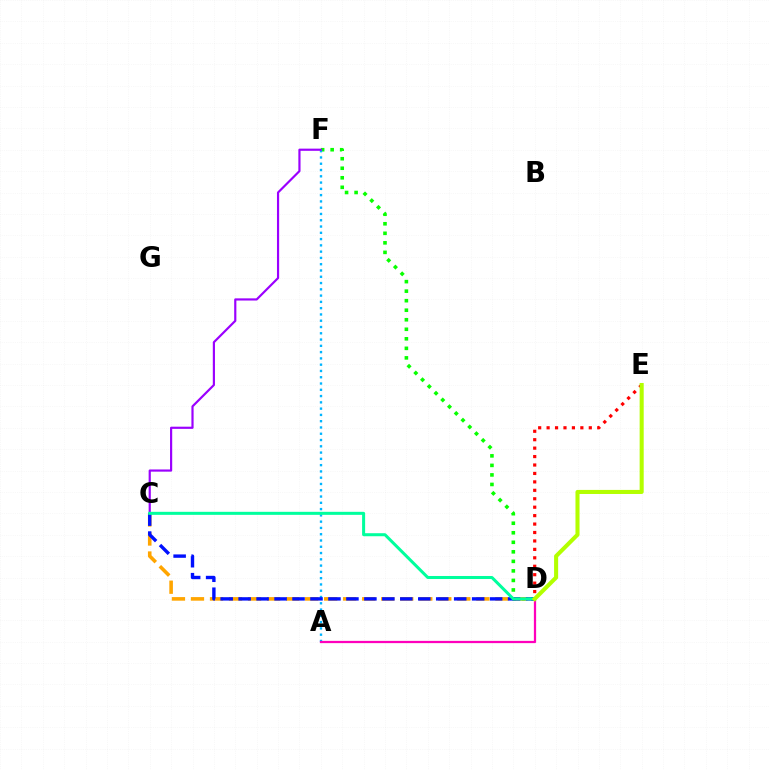{('D', 'F'): [{'color': '#08ff00', 'line_style': 'dotted', 'thickness': 2.59}], ('A', 'F'): [{'color': '#00b5ff', 'line_style': 'dotted', 'thickness': 1.71}], ('D', 'E'): [{'color': '#ff0000', 'line_style': 'dotted', 'thickness': 2.29}, {'color': '#b3ff00', 'line_style': 'solid', 'thickness': 2.92}], ('C', 'D'): [{'color': '#ffa500', 'line_style': 'dashed', 'thickness': 2.58}, {'color': '#0010ff', 'line_style': 'dashed', 'thickness': 2.44}, {'color': '#00ff9d', 'line_style': 'solid', 'thickness': 2.18}], ('A', 'D'): [{'color': '#ff00bd', 'line_style': 'solid', 'thickness': 1.62}], ('C', 'F'): [{'color': '#9b00ff', 'line_style': 'solid', 'thickness': 1.57}]}